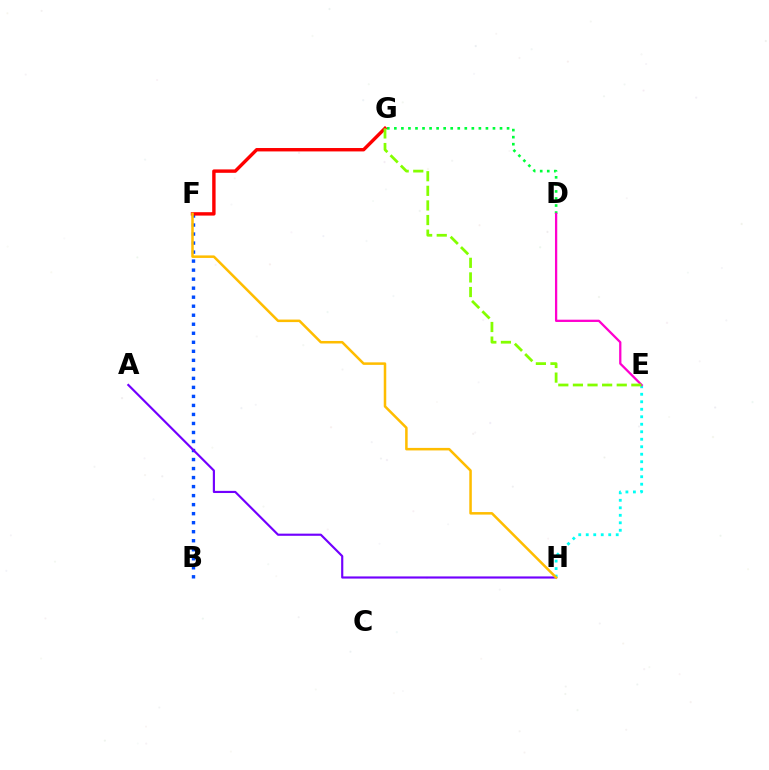{('D', 'G'): [{'color': '#00ff39', 'line_style': 'dotted', 'thickness': 1.91}], ('B', 'F'): [{'color': '#004bff', 'line_style': 'dotted', 'thickness': 2.45}], ('F', 'G'): [{'color': '#ff0000', 'line_style': 'solid', 'thickness': 2.45}], ('A', 'H'): [{'color': '#7200ff', 'line_style': 'solid', 'thickness': 1.55}], ('E', 'H'): [{'color': '#00fff6', 'line_style': 'dotted', 'thickness': 2.04}], ('D', 'E'): [{'color': '#ff00cf', 'line_style': 'solid', 'thickness': 1.64}], ('F', 'H'): [{'color': '#ffbd00', 'line_style': 'solid', 'thickness': 1.82}], ('E', 'G'): [{'color': '#84ff00', 'line_style': 'dashed', 'thickness': 1.98}]}